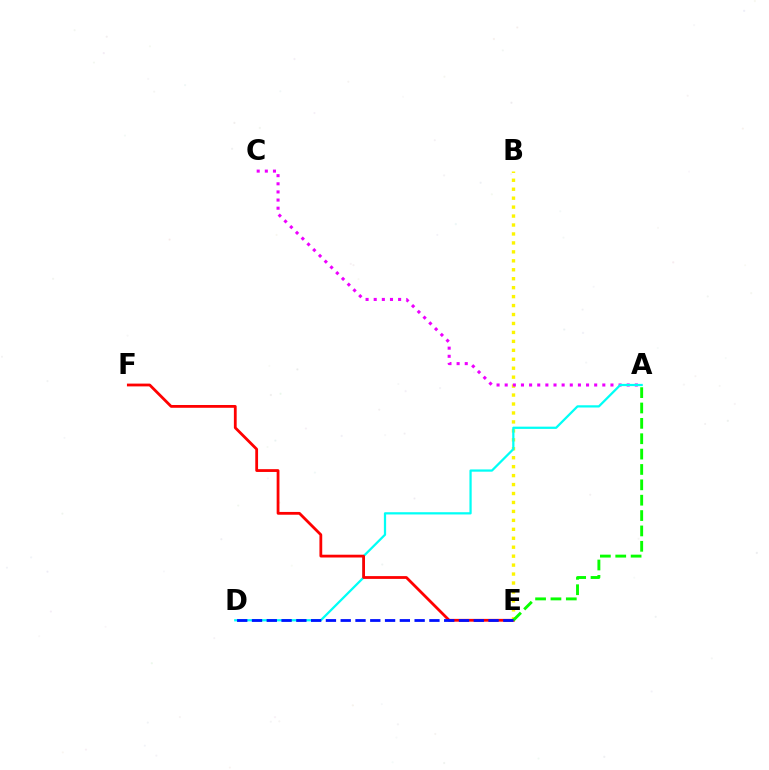{('B', 'E'): [{'color': '#fcf500', 'line_style': 'dotted', 'thickness': 2.43}], ('A', 'C'): [{'color': '#ee00ff', 'line_style': 'dotted', 'thickness': 2.21}], ('A', 'D'): [{'color': '#00fff6', 'line_style': 'solid', 'thickness': 1.62}], ('E', 'F'): [{'color': '#ff0000', 'line_style': 'solid', 'thickness': 2.01}], ('A', 'E'): [{'color': '#08ff00', 'line_style': 'dashed', 'thickness': 2.09}], ('D', 'E'): [{'color': '#0010ff', 'line_style': 'dashed', 'thickness': 2.01}]}